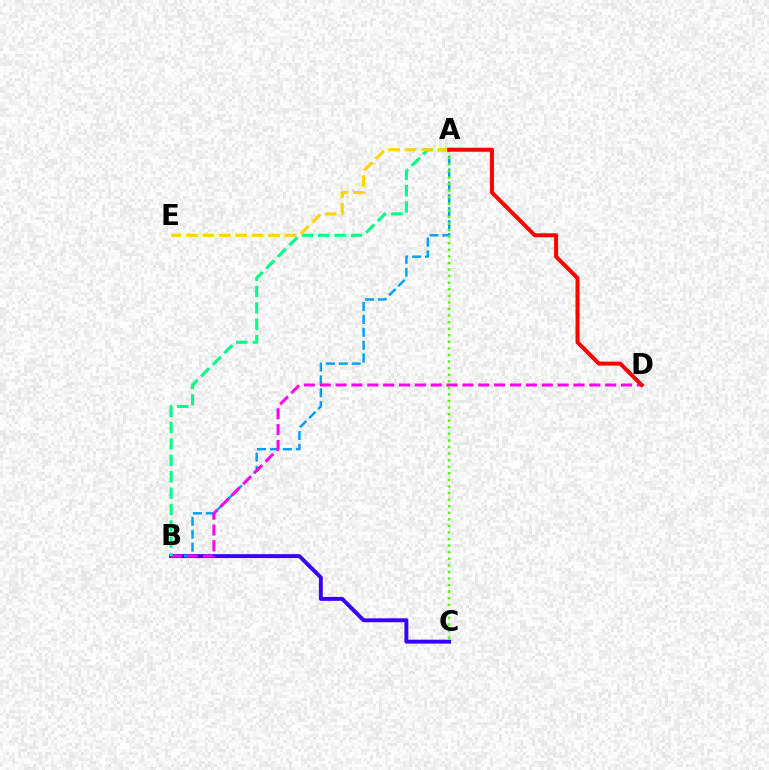{('B', 'C'): [{'color': '#3700ff', 'line_style': 'solid', 'thickness': 2.82}], ('A', 'B'): [{'color': '#009eff', 'line_style': 'dashed', 'thickness': 1.75}, {'color': '#00ff86', 'line_style': 'dashed', 'thickness': 2.23}], ('B', 'D'): [{'color': '#ff00ed', 'line_style': 'dashed', 'thickness': 2.15}], ('A', 'E'): [{'color': '#ffd500', 'line_style': 'dashed', 'thickness': 2.23}], ('A', 'C'): [{'color': '#4fff00', 'line_style': 'dotted', 'thickness': 1.79}], ('A', 'D'): [{'color': '#ff0000', 'line_style': 'solid', 'thickness': 2.88}]}